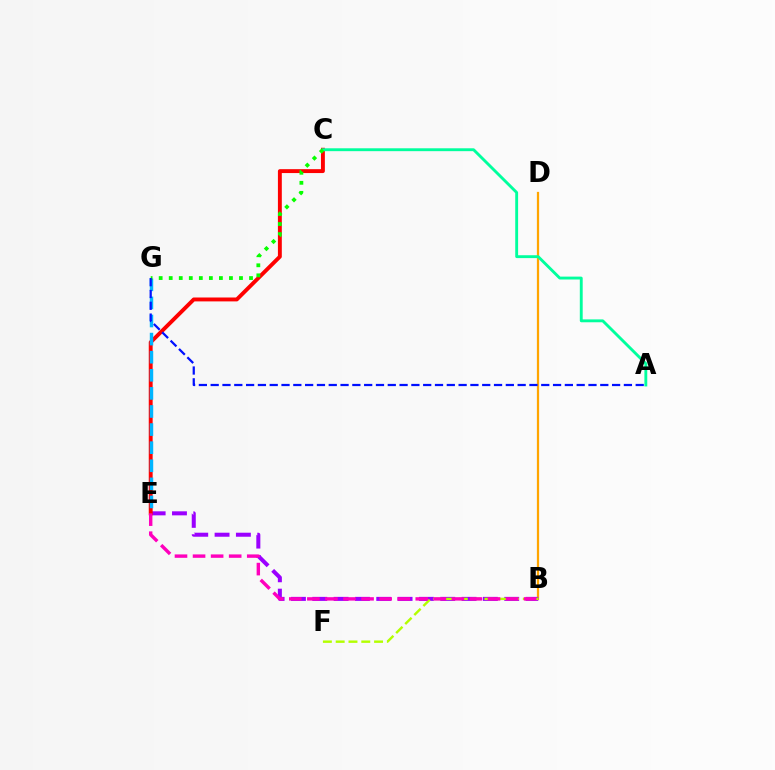{('B', 'D'): [{'color': '#ffa500', 'line_style': 'solid', 'thickness': 1.61}], ('B', 'E'): [{'color': '#9b00ff', 'line_style': 'dashed', 'thickness': 2.9}, {'color': '#ff00bd', 'line_style': 'dashed', 'thickness': 2.45}], ('B', 'F'): [{'color': '#b3ff00', 'line_style': 'dashed', 'thickness': 1.74}], ('C', 'E'): [{'color': '#ff0000', 'line_style': 'solid', 'thickness': 2.81}], ('A', 'C'): [{'color': '#00ff9d', 'line_style': 'solid', 'thickness': 2.07}], ('E', 'G'): [{'color': '#00b5ff', 'line_style': 'dashed', 'thickness': 2.46}], ('C', 'G'): [{'color': '#08ff00', 'line_style': 'dotted', 'thickness': 2.73}], ('A', 'G'): [{'color': '#0010ff', 'line_style': 'dashed', 'thickness': 1.6}]}